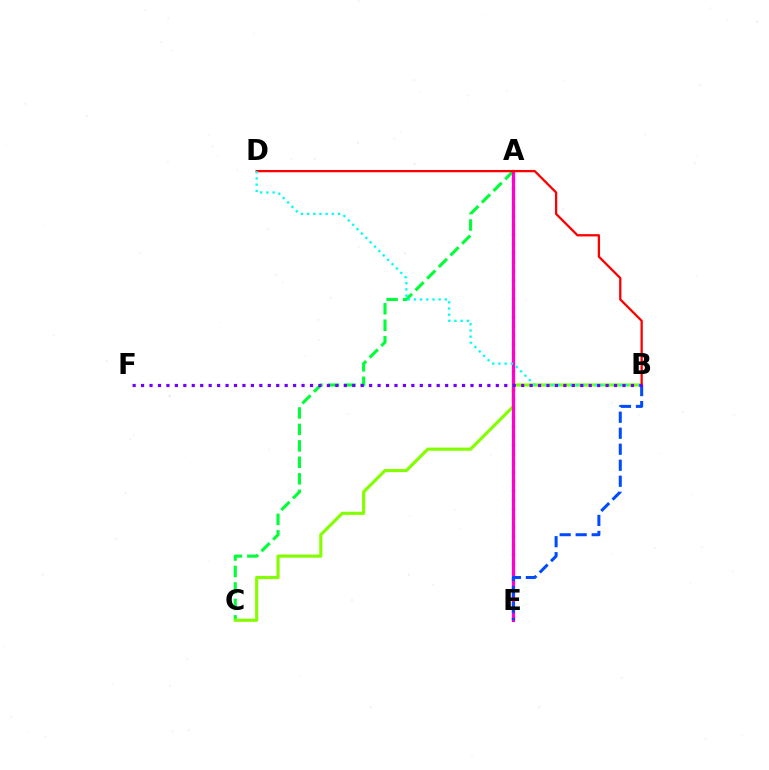{('A', 'C'): [{'color': '#00ff39', 'line_style': 'dashed', 'thickness': 2.24}], ('B', 'C'): [{'color': '#84ff00', 'line_style': 'solid', 'thickness': 2.27}], ('A', 'E'): [{'color': '#ffbd00', 'line_style': 'dotted', 'thickness': 2.49}, {'color': '#ff00cf', 'line_style': 'solid', 'thickness': 2.32}], ('B', 'E'): [{'color': '#004bff', 'line_style': 'dashed', 'thickness': 2.17}], ('B', 'D'): [{'color': '#ff0000', 'line_style': 'solid', 'thickness': 1.65}, {'color': '#00fff6', 'line_style': 'dotted', 'thickness': 1.68}], ('B', 'F'): [{'color': '#7200ff', 'line_style': 'dotted', 'thickness': 2.29}]}